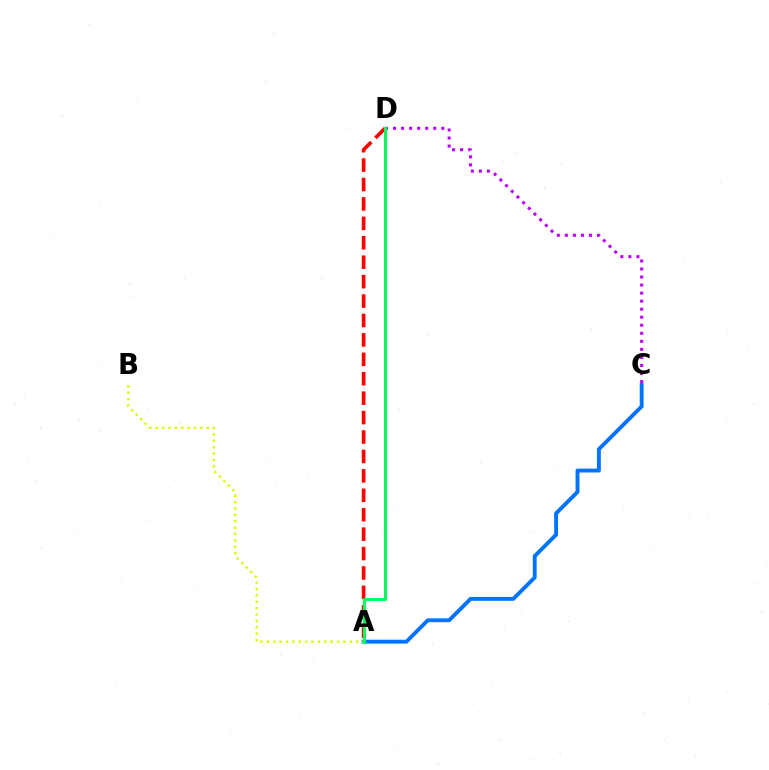{('C', 'D'): [{'color': '#b900ff', 'line_style': 'dotted', 'thickness': 2.18}], ('A', 'D'): [{'color': '#ff0000', 'line_style': 'dashed', 'thickness': 2.64}, {'color': '#00ff5c', 'line_style': 'solid', 'thickness': 2.22}], ('A', 'C'): [{'color': '#0074ff', 'line_style': 'solid', 'thickness': 2.79}], ('A', 'B'): [{'color': '#d1ff00', 'line_style': 'dotted', 'thickness': 1.73}]}